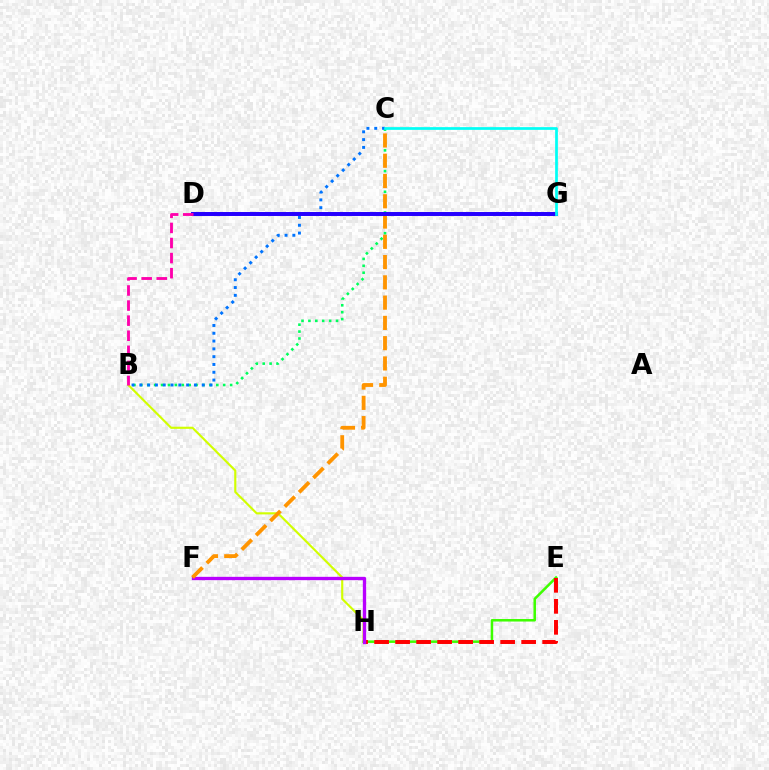{('B', 'C'): [{'color': '#00ff5c', 'line_style': 'dotted', 'thickness': 1.88}, {'color': '#0074ff', 'line_style': 'dotted', 'thickness': 2.12}], ('E', 'H'): [{'color': '#3dff00', 'line_style': 'solid', 'thickness': 1.81}, {'color': '#ff0000', 'line_style': 'dashed', 'thickness': 2.85}], ('B', 'H'): [{'color': '#d1ff00', 'line_style': 'solid', 'thickness': 1.54}], ('F', 'H'): [{'color': '#b900ff', 'line_style': 'solid', 'thickness': 2.4}], ('C', 'F'): [{'color': '#ff9400', 'line_style': 'dashed', 'thickness': 2.75}], ('D', 'G'): [{'color': '#2500ff', 'line_style': 'solid', 'thickness': 2.86}], ('B', 'D'): [{'color': '#ff00ac', 'line_style': 'dashed', 'thickness': 2.05}], ('C', 'G'): [{'color': '#00fff6', 'line_style': 'solid', 'thickness': 1.96}]}